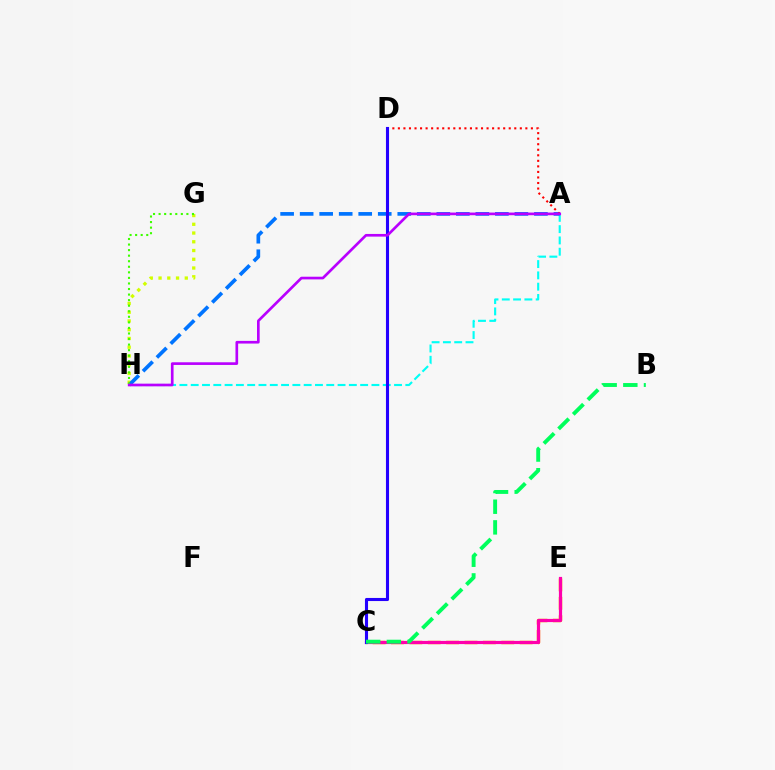{('G', 'H'): [{'color': '#d1ff00', 'line_style': 'dotted', 'thickness': 2.38}, {'color': '#3dff00', 'line_style': 'dotted', 'thickness': 1.51}], ('A', 'H'): [{'color': '#00fff6', 'line_style': 'dashed', 'thickness': 1.53}, {'color': '#0074ff', 'line_style': 'dashed', 'thickness': 2.65}, {'color': '#b900ff', 'line_style': 'solid', 'thickness': 1.92}], ('C', 'E'): [{'color': '#ff9400', 'line_style': 'dashed', 'thickness': 2.5}, {'color': '#ff00ac', 'line_style': 'solid', 'thickness': 2.29}], ('A', 'D'): [{'color': '#ff0000', 'line_style': 'dotted', 'thickness': 1.51}], ('C', 'D'): [{'color': '#2500ff', 'line_style': 'solid', 'thickness': 2.23}], ('B', 'C'): [{'color': '#00ff5c', 'line_style': 'dashed', 'thickness': 2.81}]}